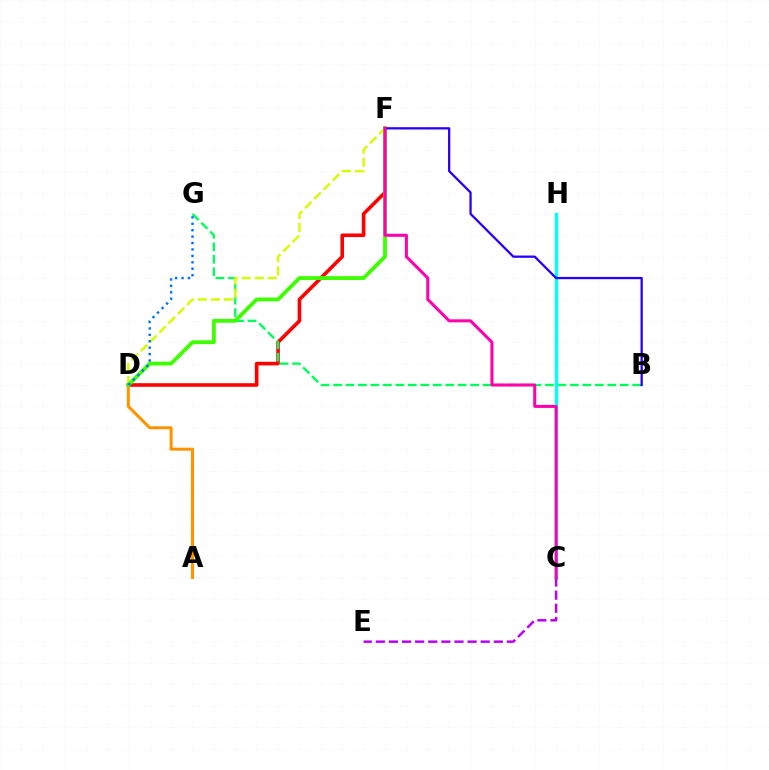{('D', 'F'): [{'color': '#ff0000', 'line_style': 'solid', 'thickness': 2.59}, {'color': '#d1ff00', 'line_style': 'dashed', 'thickness': 1.77}, {'color': '#3dff00', 'line_style': 'solid', 'thickness': 2.74}], ('B', 'G'): [{'color': '#00ff5c', 'line_style': 'dashed', 'thickness': 1.69}], ('C', 'H'): [{'color': '#00fff6', 'line_style': 'solid', 'thickness': 2.38}], ('C', 'E'): [{'color': '#b900ff', 'line_style': 'dashed', 'thickness': 1.78}], ('A', 'D'): [{'color': '#ff9400', 'line_style': 'solid', 'thickness': 2.17}], ('B', 'F'): [{'color': '#2500ff', 'line_style': 'solid', 'thickness': 1.64}], ('D', 'G'): [{'color': '#0074ff', 'line_style': 'dotted', 'thickness': 1.75}], ('C', 'F'): [{'color': '#ff00ac', 'line_style': 'solid', 'thickness': 2.17}]}